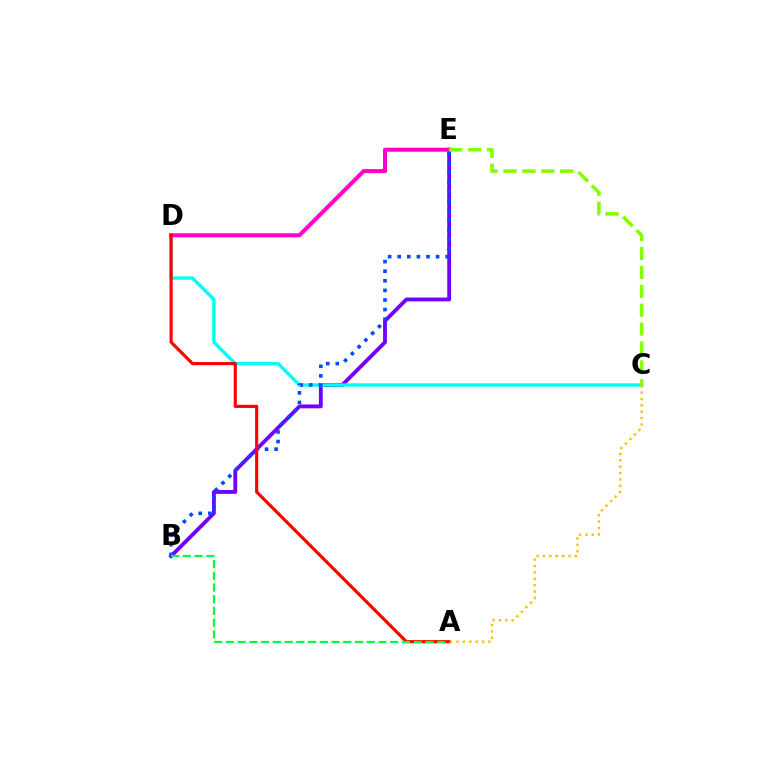{('B', 'E'): [{'color': '#7200ff', 'line_style': 'solid', 'thickness': 2.76}, {'color': '#004bff', 'line_style': 'dotted', 'thickness': 2.6}], ('C', 'D'): [{'color': '#00fff6', 'line_style': 'solid', 'thickness': 2.41}], ('D', 'E'): [{'color': '#ff00cf', 'line_style': 'solid', 'thickness': 2.9}], ('A', 'D'): [{'color': '#ff0000', 'line_style': 'solid', 'thickness': 2.25}], ('A', 'B'): [{'color': '#00ff39', 'line_style': 'dashed', 'thickness': 1.59}], ('C', 'E'): [{'color': '#84ff00', 'line_style': 'dashed', 'thickness': 2.57}], ('A', 'C'): [{'color': '#ffbd00', 'line_style': 'dotted', 'thickness': 1.73}]}